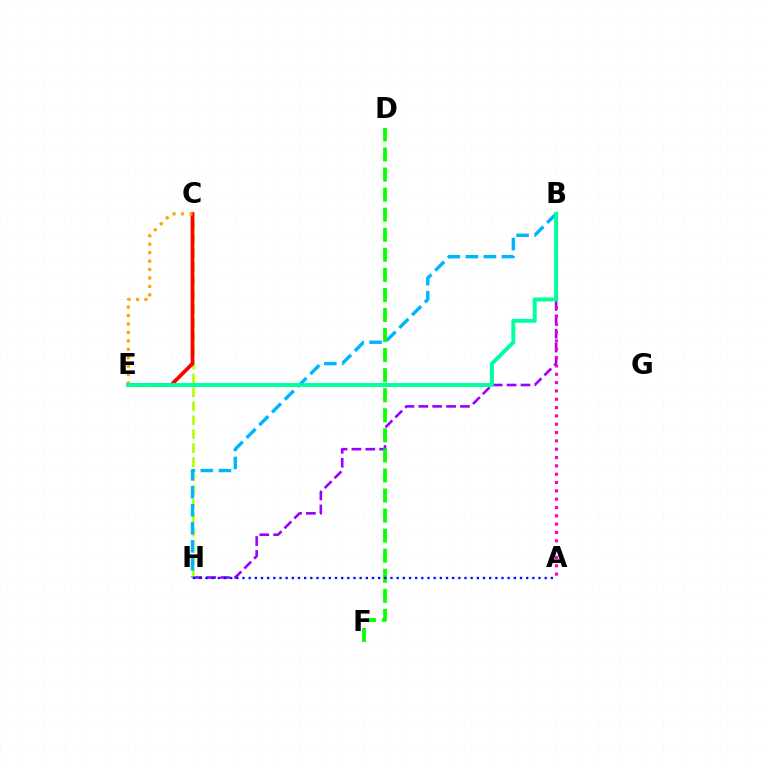{('B', 'H'): [{'color': '#9b00ff', 'line_style': 'dashed', 'thickness': 1.89}, {'color': '#00b5ff', 'line_style': 'dashed', 'thickness': 2.45}], ('C', 'H'): [{'color': '#b3ff00', 'line_style': 'dashed', 'thickness': 1.89}], ('C', 'E'): [{'color': '#ff0000', 'line_style': 'solid', 'thickness': 2.7}, {'color': '#ffa500', 'line_style': 'dotted', 'thickness': 2.29}], ('D', 'F'): [{'color': '#08ff00', 'line_style': 'dashed', 'thickness': 2.73}], ('A', 'B'): [{'color': '#ff00bd', 'line_style': 'dotted', 'thickness': 2.26}], ('A', 'H'): [{'color': '#0010ff', 'line_style': 'dotted', 'thickness': 1.68}], ('B', 'E'): [{'color': '#00ff9d', 'line_style': 'solid', 'thickness': 2.83}]}